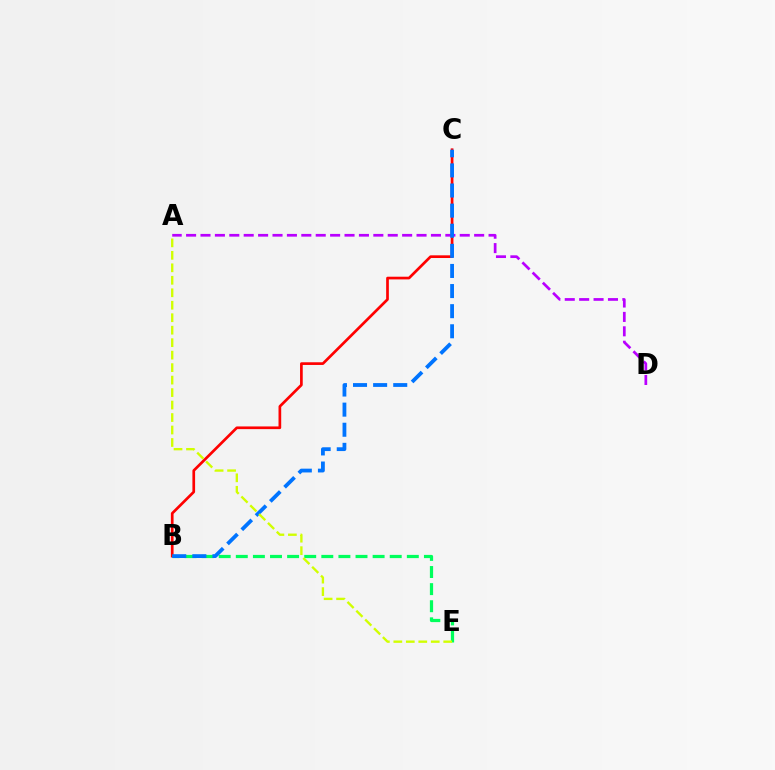{('A', 'D'): [{'color': '#b900ff', 'line_style': 'dashed', 'thickness': 1.96}], ('B', 'C'): [{'color': '#ff0000', 'line_style': 'solid', 'thickness': 1.94}, {'color': '#0074ff', 'line_style': 'dashed', 'thickness': 2.73}], ('B', 'E'): [{'color': '#00ff5c', 'line_style': 'dashed', 'thickness': 2.32}], ('A', 'E'): [{'color': '#d1ff00', 'line_style': 'dashed', 'thickness': 1.69}]}